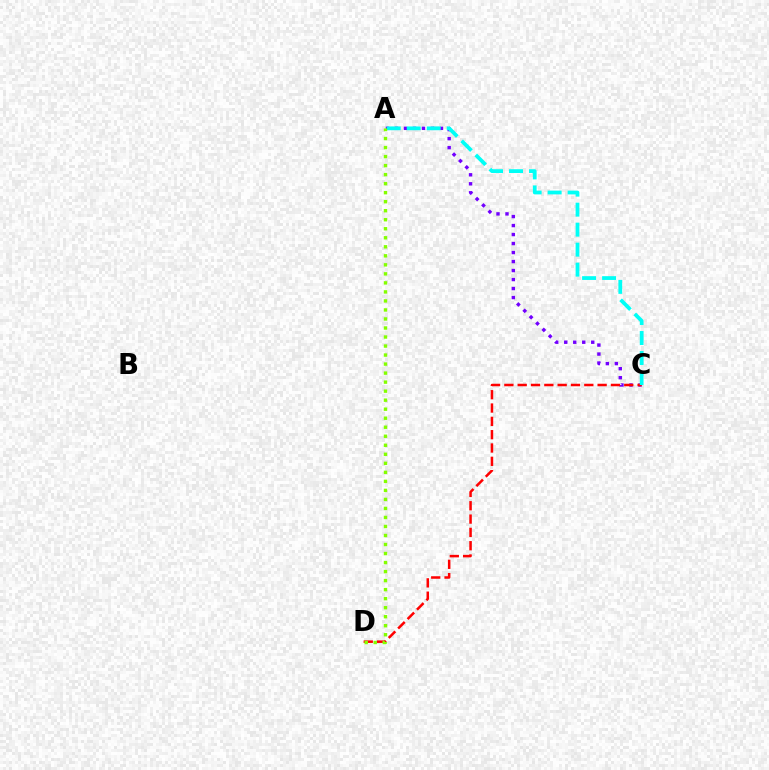{('A', 'C'): [{'color': '#7200ff', 'line_style': 'dotted', 'thickness': 2.45}, {'color': '#00fff6', 'line_style': 'dashed', 'thickness': 2.72}], ('C', 'D'): [{'color': '#ff0000', 'line_style': 'dashed', 'thickness': 1.81}], ('A', 'D'): [{'color': '#84ff00', 'line_style': 'dotted', 'thickness': 2.45}]}